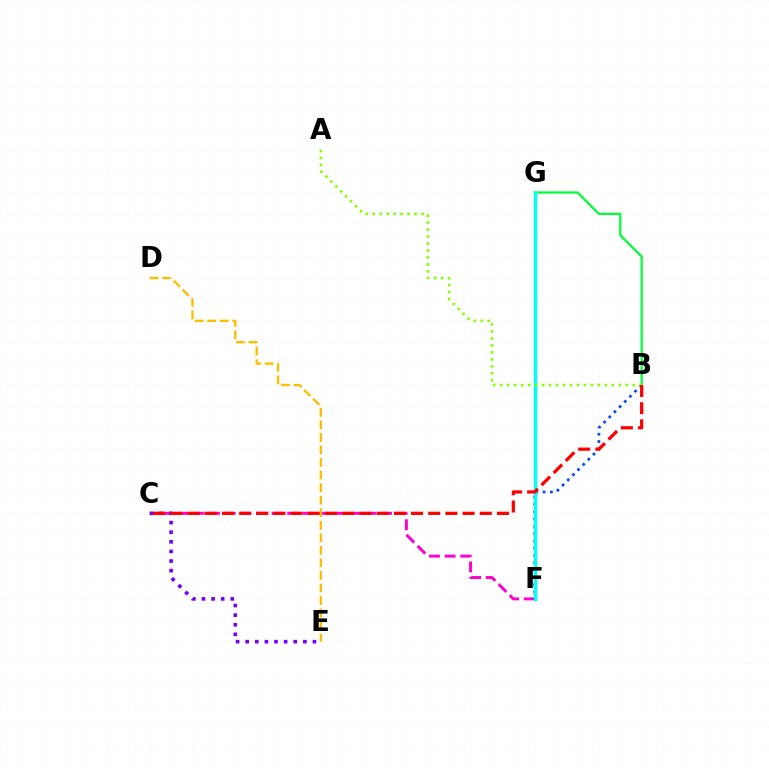{('C', 'F'): [{'color': '#ff00cf', 'line_style': 'dashed', 'thickness': 2.12}], ('B', 'F'): [{'color': '#004bff', 'line_style': 'dotted', 'thickness': 1.98}], ('B', 'G'): [{'color': '#00ff39', 'line_style': 'solid', 'thickness': 1.61}], ('F', 'G'): [{'color': '#00fff6', 'line_style': 'solid', 'thickness': 2.49}], ('C', 'E'): [{'color': '#7200ff', 'line_style': 'dotted', 'thickness': 2.61}], ('A', 'B'): [{'color': '#84ff00', 'line_style': 'dotted', 'thickness': 1.9}], ('B', 'C'): [{'color': '#ff0000', 'line_style': 'dashed', 'thickness': 2.34}], ('D', 'E'): [{'color': '#ffbd00', 'line_style': 'dashed', 'thickness': 1.7}]}